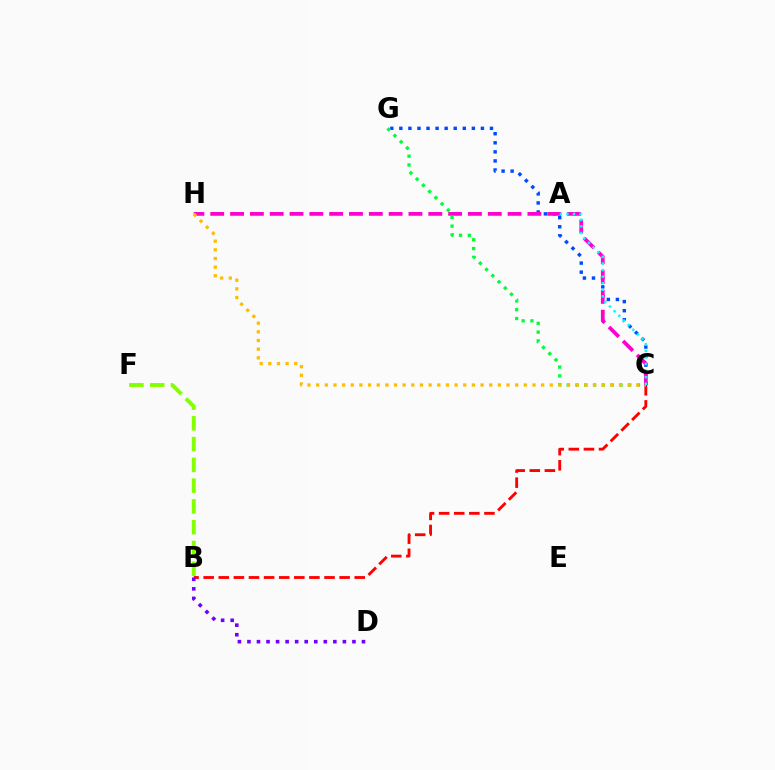{('B', 'F'): [{'color': '#84ff00', 'line_style': 'dashed', 'thickness': 2.82}], ('C', 'G'): [{'color': '#004bff', 'line_style': 'dotted', 'thickness': 2.46}, {'color': '#00ff39', 'line_style': 'dotted', 'thickness': 2.39}], ('B', 'C'): [{'color': '#ff0000', 'line_style': 'dashed', 'thickness': 2.05}], ('C', 'H'): [{'color': '#ff00cf', 'line_style': 'dashed', 'thickness': 2.69}, {'color': '#ffbd00', 'line_style': 'dotted', 'thickness': 2.35}], ('B', 'D'): [{'color': '#7200ff', 'line_style': 'dotted', 'thickness': 2.59}], ('A', 'C'): [{'color': '#00fff6', 'line_style': 'dotted', 'thickness': 1.79}]}